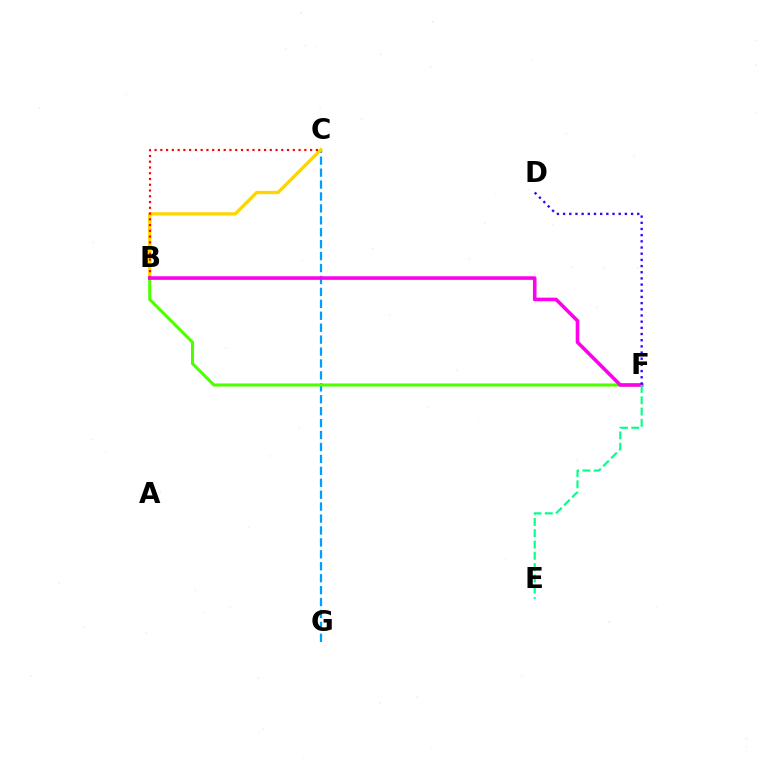{('C', 'G'): [{'color': '#009eff', 'line_style': 'dashed', 'thickness': 1.62}], ('B', 'C'): [{'color': '#ffd500', 'line_style': 'solid', 'thickness': 2.38}, {'color': '#ff0000', 'line_style': 'dotted', 'thickness': 1.57}], ('B', 'F'): [{'color': '#4fff00', 'line_style': 'solid', 'thickness': 2.22}, {'color': '#ff00ed', 'line_style': 'solid', 'thickness': 2.58}], ('E', 'F'): [{'color': '#00ff86', 'line_style': 'dashed', 'thickness': 1.54}], ('D', 'F'): [{'color': '#3700ff', 'line_style': 'dotted', 'thickness': 1.68}]}